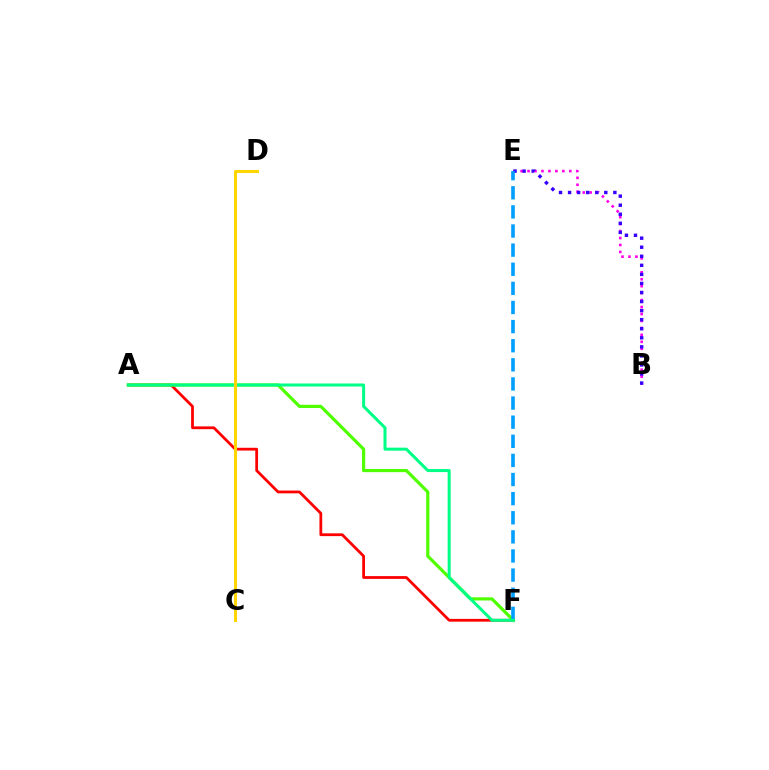{('A', 'F'): [{'color': '#ff0000', 'line_style': 'solid', 'thickness': 2.0}, {'color': '#4fff00', 'line_style': 'solid', 'thickness': 2.29}, {'color': '#00ff86', 'line_style': 'solid', 'thickness': 2.17}], ('B', 'E'): [{'color': '#ff00ed', 'line_style': 'dotted', 'thickness': 1.89}, {'color': '#3700ff', 'line_style': 'dotted', 'thickness': 2.46}], ('E', 'F'): [{'color': '#009eff', 'line_style': 'dashed', 'thickness': 2.6}], ('C', 'D'): [{'color': '#ffd500', 'line_style': 'solid', 'thickness': 2.18}]}